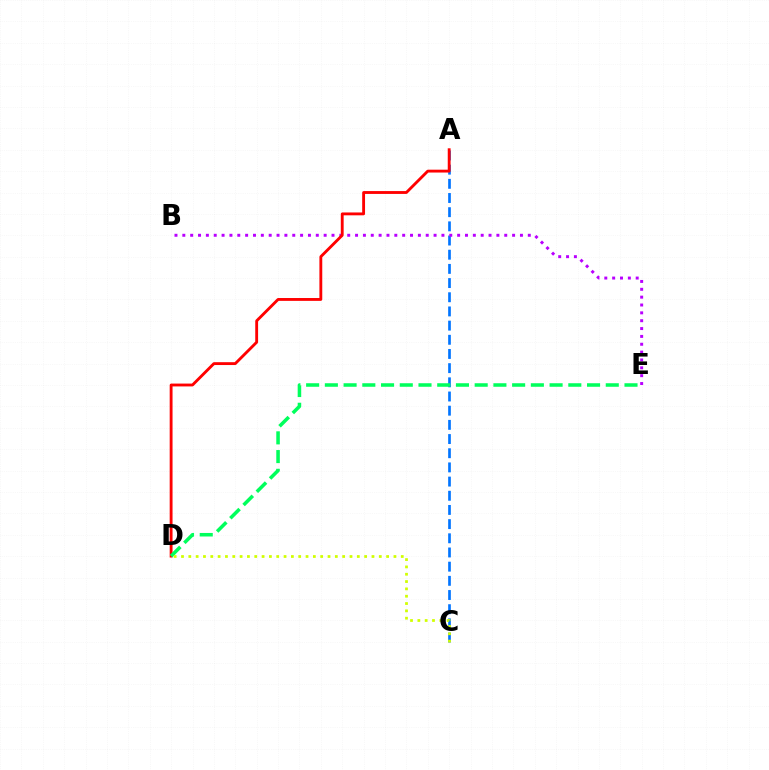{('A', 'C'): [{'color': '#0074ff', 'line_style': 'dashed', 'thickness': 1.93}], ('B', 'E'): [{'color': '#b900ff', 'line_style': 'dotted', 'thickness': 2.13}], ('A', 'D'): [{'color': '#ff0000', 'line_style': 'solid', 'thickness': 2.05}], ('D', 'E'): [{'color': '#00ff5c', 'line_style': 'dashed', 'thickness': 2.54}], ('C', 'D'): [{'color': '#d1ff00', 'line_style': 'dotted', 'thickness': 1.99}]}